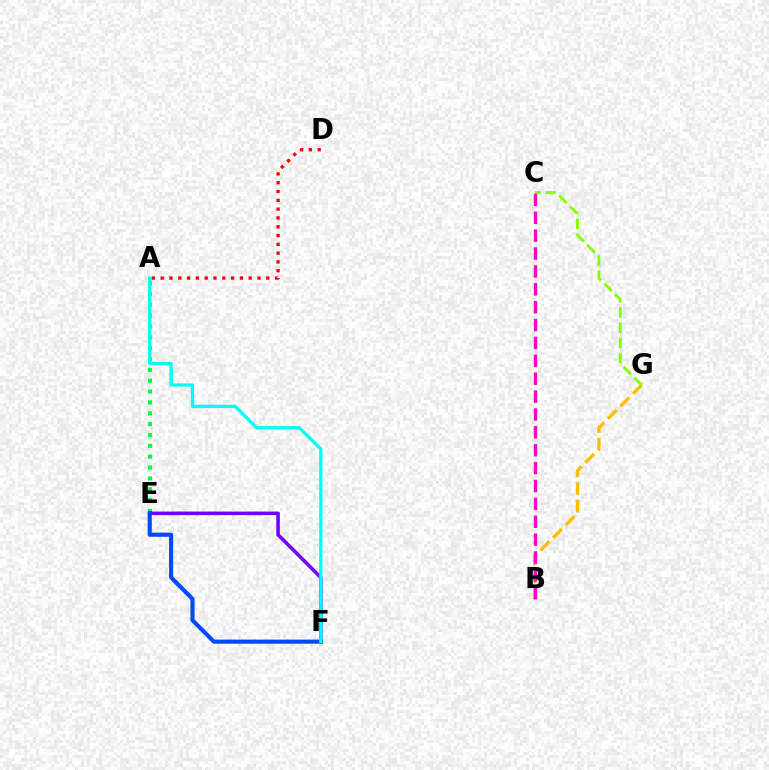{('A', 'E'): [{'color': '#00ff39', 'line_style': 'dotted', 'thickness': 2.95}], ('B', 'G'): [{'color': '#ffbd00', 'line_style': 'dashed', 'thickness': 2.41}], ('E', 'F'): [{'color': '#7200ff', 'line_style': 'solid', 'thickness': 2.55}, {'color': '#004bff', 'line_style': 'solid', 'thickness': 2.98}], ('A', 'F'): [{'color': '#00fff6', 'line_style': 'solid', 'thickness': 2.38}], ('C', 'G'): [{'color': '#84ff00', 'line_style': 'dashed', 'thickness': 2.07}], ('B', 'C'): [{'color': '#ff00cf', 'line_style': 'dashed', 'thickness': 2.43}], ('A', 'D'): [{'color': '#ff0000', 'line_style': 'dotted', 'thickness': 2.39}]}